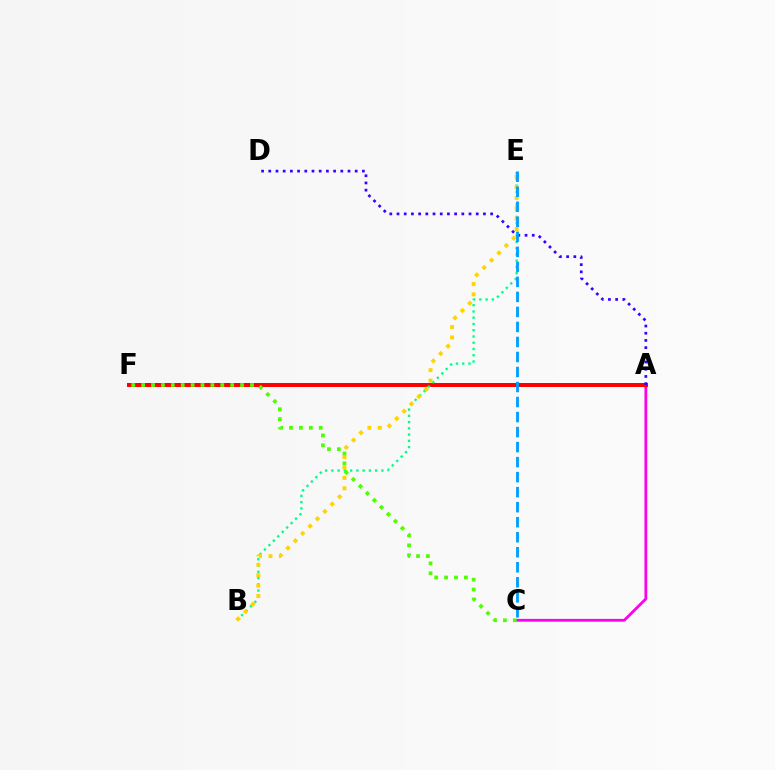{('A', 'C'): [{'color': '#ff00ed', 'line_style': 'solid', 'thickness': 2.01}], ('A', 'F'): [{'color': '#ff0000', 'line_style': 'solid', 'thickness': 2.86}], ('B', 'E'): [{'color': '#00ff86', 'line_style': 'dotted', 'thickness': 1.7}, {'color': '#ffd500', 'line_style': 'dotted', 'thickness': 2.83}], ('C', 'F'): [{'color': '#4fff00', 'line_style': 'dotted', 'thickness': 2.69}], ('A', 'D'): [{'color': '#3700ff', 'line_style': 'dotted', 'thickness': 1.96}], ('C', 'E'): [{'color': '#009eff', 'line_style': 'dashed', 'thickness': 2.04}]}